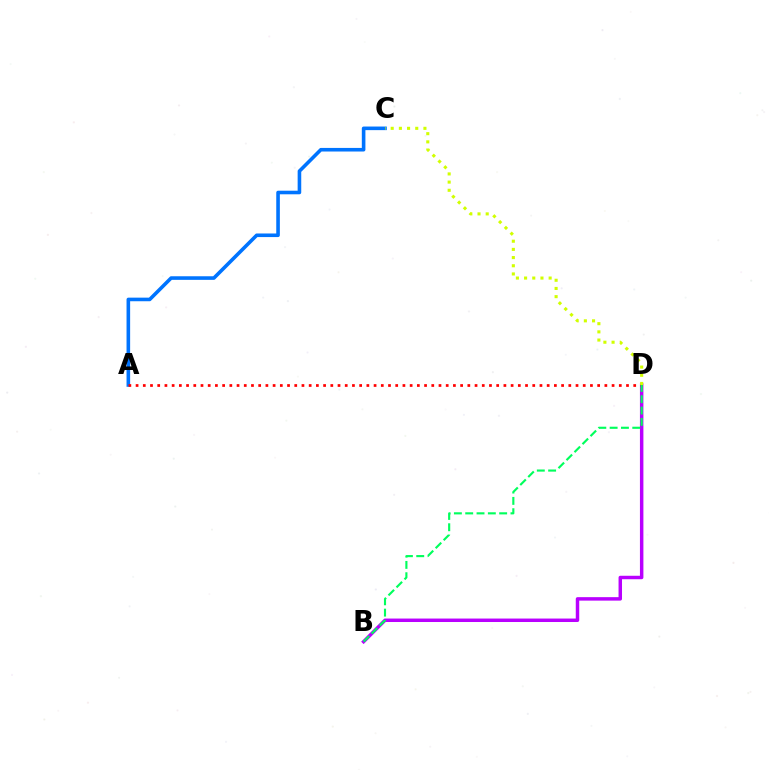{('B', 'D'): [{'color': '#b900ff', 'line_style': 'solid', 'thickness': 2.49}, {'color': '#00ff5c', 'line_style': 'dashed', 'thickness': 1.54}], ('A', 'C'): [{'color': '#0074ff', 'line_style': 'solid', 'thickness': 2.59}], ('A', 'D'): [{'color': '#ff0000', 'line_style': 'dotted', 'thickness': 1.96}], ('C', 'D'): [{'color': '#d1ff00', 'line_style': 'dotted', 'thickness': 2.22}]}